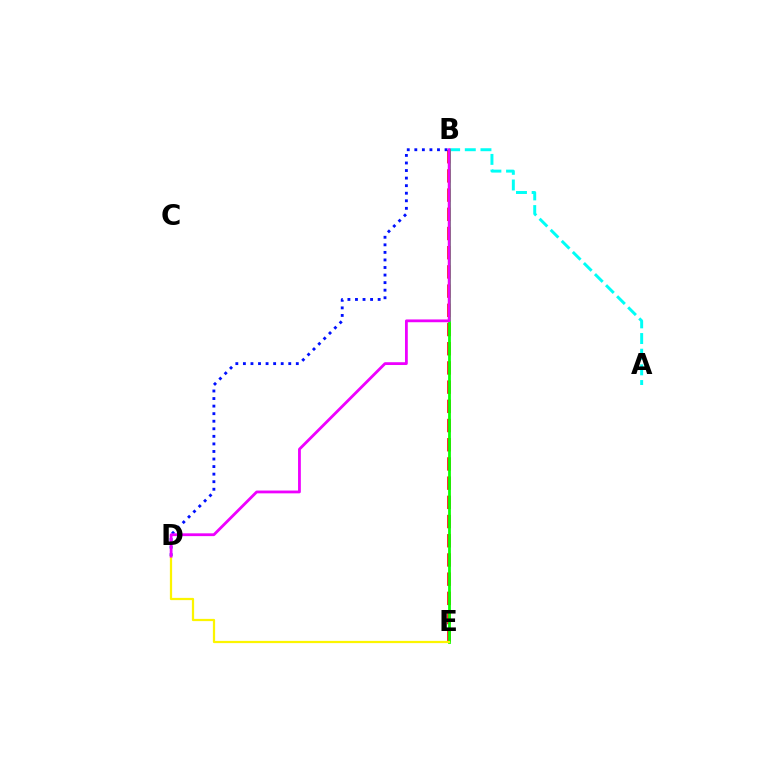{('A', 'B'): [{'color': '#00fff6', 'line_style': 'dashed', 'thickness': 2.13}], ('B', 'E'): [{'color': '#ff0000', 'line_style': 'dashed', 'thickness': 2.61}, {'color': '#08ff00', 'line_style': 'solid', 'thickness': 2.0}], ('B', 'D'): [{'color': '#0010ff', 'line_style': 'dotted', 'thickness': 2.05}, {'color': '#ee00ff', 'line_style': 'solid', 'thickness': 2.01}], ('D', 'E'): [{'color': '#fcf500', 'line_style': 'solid', 'thickness': 1.61}]}